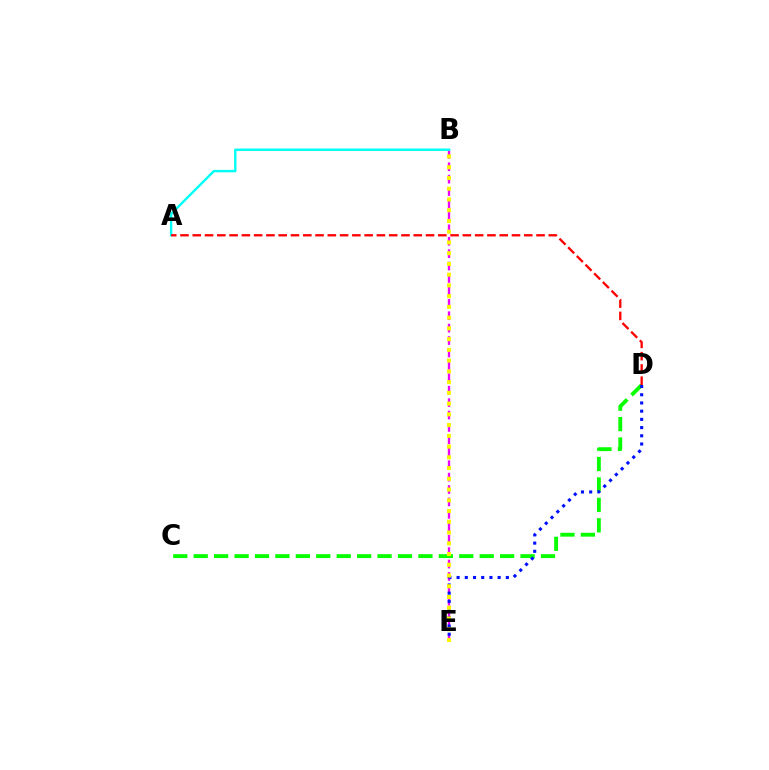{('B', 'E'): [{'color': '#ee00ff', 'line_style': 'dashed', 'thickness': 1.69}, {'color': '#fcf500', 'line_style': 'dotted', 'thickness': 2.92}], ('C', 'D'): [{'color': '#08ff00', 'line_style': 'dashed', 'thickness': 2.78}], ('A', 'B'): [{'color': '#00fff6', 'line_style': 'solid', 'thickness': 1.73}], ('D', 'E'): [{'color': '#0010ff', 'line_style': 'dotted', 'thickness': 2.23}], ('A', 'D'): [{'color': '#ff0000', 'line_style': 'dashed', 'thickness': 1.67}]}